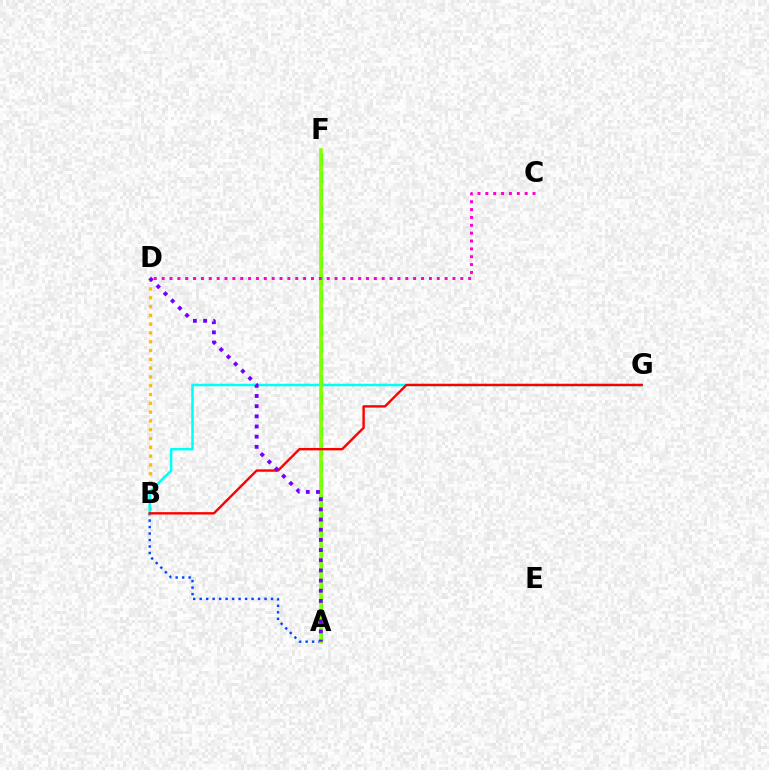{('A', 'F'): [{'color': '#00ff39', 'line_style': 'dashed', 'thickness': 2.31}, {'color': '#84ff00', 'line_style': 'solid', 'thickness': 2.55}], ('A', 'B'): [{'color': '#004bff', 'line_style': 'dotted', 'thickness': 1.76}], ('B', 'D'): [{'color': '#ffbd00', 'line_style': 'dotted', 'thickness': 2.39}], ('B', 'G'): [{'color': '#00fff6', 'line_style': 'solid', 'thickness': 1.81}, {'color': '#ff0000', 'line_style': 'solid', 'thickness': 1.72}], ('C', 'D'): [{'color': '#ff00cf', 'line_style': 'dotted', 'thickness': 2.14}], ('A', 'D'): [{'color': '#7200ff', 'line_style': 'dotted', 'thickness': 2.76}]}